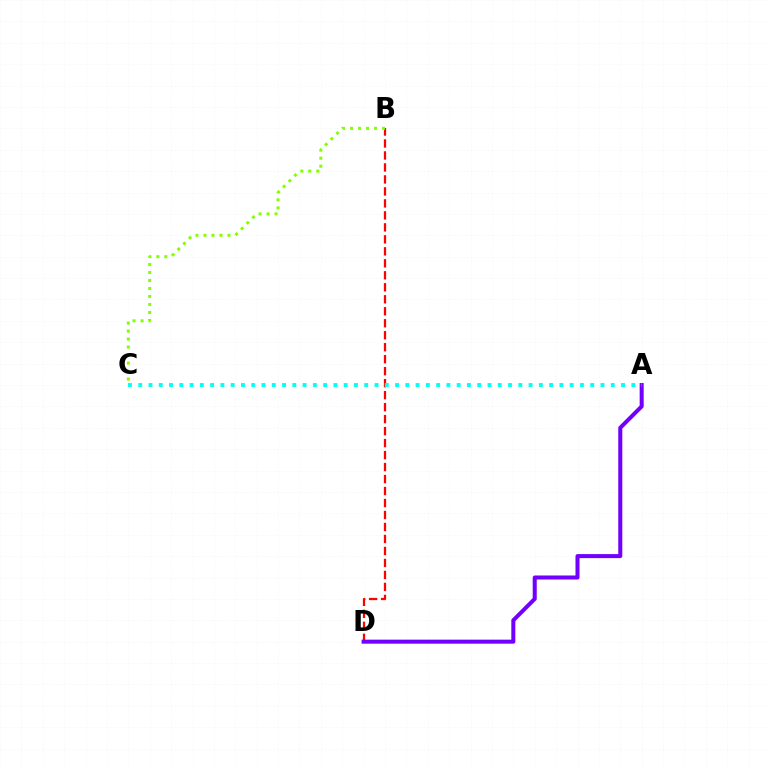{('B', 'D'): [{'color': '#ff0000', 'line_style': 'dashed', 'thickness': 1.63}], ('A', 'D'): [{'color': '#7200ff', 'line_style': 'solid', 'thickness': 2.9}], ('B', 'C'): [{'color': '#84ff00', 'line_style': 'dotted', 'thickness': 2.17}], ('A', 'C'): [{'color': '#00fff6', 'line_style': 'dotted', 'thickness': 2.79}]}